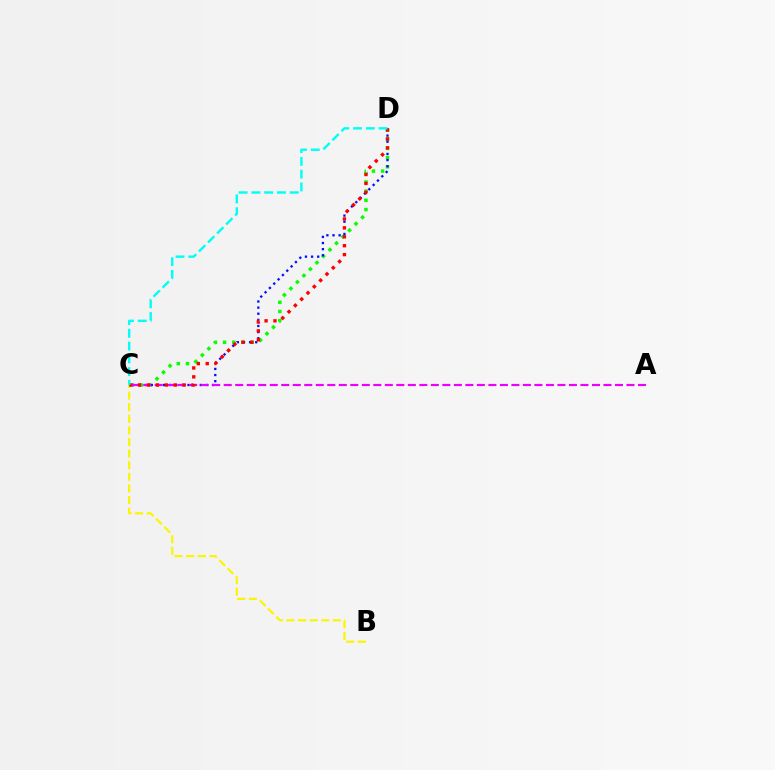{('C', 'D'): [{'color': '#08ff00', 'line_style': 'dotted', 'thickness': 2.49}, {'color': '#0010ff', 'line_style': 'dotted', 'thickness': 1.66}, {'color': '#ff0000', 'line_style': 'dotted', 'thickness': 2.42}, {'color': '#00fff6', 'line_style': 'dashed', 'thickness': 1.73}], ('B', 'C'): [{'color': '#fcf500', 'line_style': 'dashed', 'thickness': 1.58}], ('A', 'C'): [{'color': '#ee00ff', 'line_style': 'dashed', 'thickness': 1.56}]}